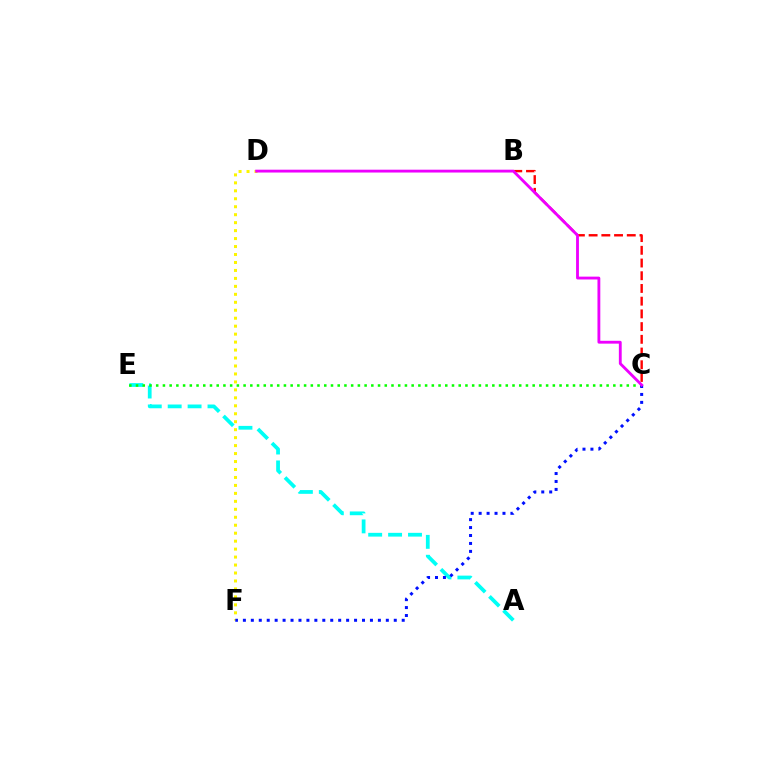{('A', 'E'): [{'color': '#00fff6', 'line_style': 'dashed', 'thickness': 2.7}], ('D', 'F'): [{'color': '#fcf500', 'line_style': 'dotted', 'thickness': 2.16}], ('C', 'E'): [{'color': '#08ff00', 'line_style': 'dotted', 'thickness': 1.83}], ('B', 'C'): [{'color': '#ff0000', 'line_style': 'dashed', 'thickness': 1.73}], ('C', 'F'): [{'color': '#0010ff', 'line_style': 'dotted', 'thickness': 2.16}], ('C', 'D'): [{'color': '#ee00ff', 'line_style': 'solid', 'thickness': 2.05}]}